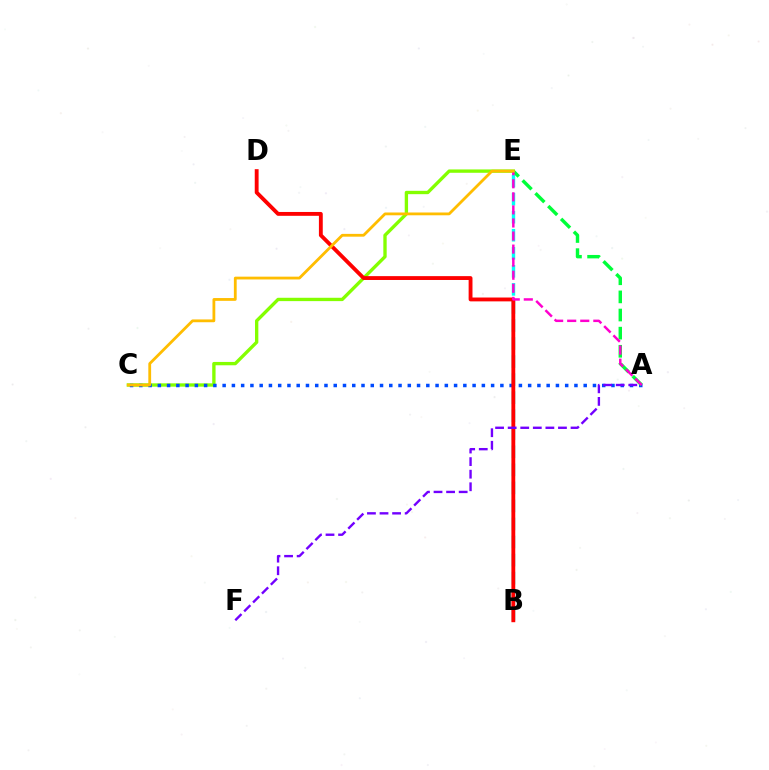{('B', 'E'): [{'color': '#00fff6', 'line_style': 'dashed', 'thickness': 2.45}], ('C', 'E'): [{'color': '#84ff00', 'line_style': 'solid', 'thickness': 2.41}, {'color': '#ffbd00', 'line_style': 'solid', 'thickness': 2.01}], ('A', 'C'): [{'color': '#004bff', 'line_style': 'dotted', 'thickness': 2.52}], ('A', 'E'): [{'color': '#00ff39', 'line_style': 'dashed', 'thickness': 2.46}, {'color': '#ff00cf', 'line_style': 'dashed', 'thickness': 1.77}], ('B', 'D'): [{'color': '#ff0000', 'line_style': 'solid', 'thickness': 2.77}], ('A', 'F'): [{'color': '#7200ff', 'line_style': 'dashed', 'thickness': 1.71}]}